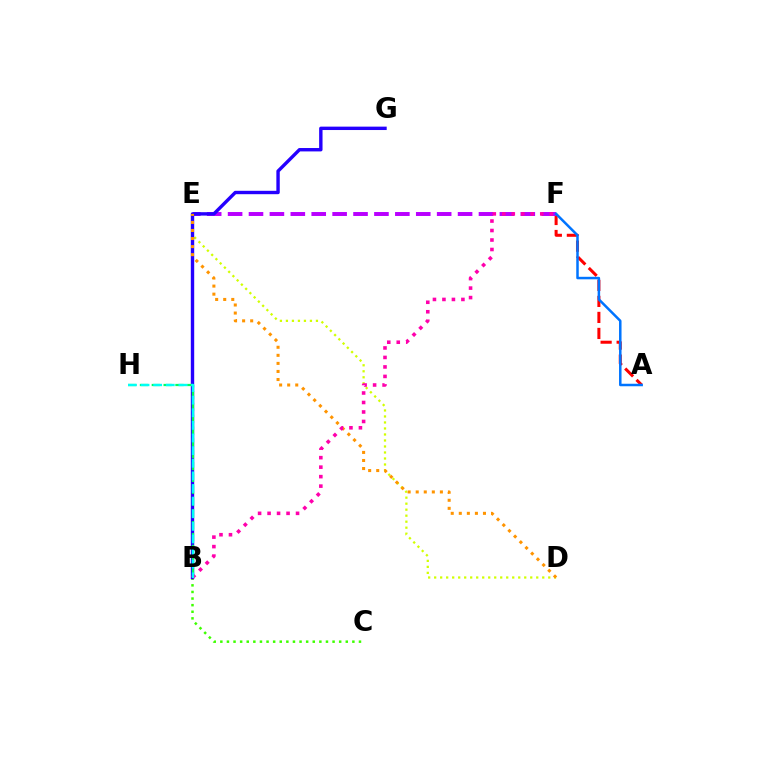{('A', 'F'): [{'color': '#ff0000', 'line_style': 'dashed', 'thickness': 2.18}, {'color': '#0074ff', 'line_style': 'solid', 'thickness': 1.8}], ('D', 'E'): [{'color': '#d1ff00', 'line_style': 'dotted', 'thickness': 1.63}, {'color': '#ff9400', 'line_style': 'dotted', 'thickness': 2.19}], ('E', 'F'): [{'color': '#b900ff', 'line_style': 'dashed', 'thickness': 2.84}], ('B', 'C'): [{'color': '#3dff00', 'line_style': 'dotted', 'thickness': 1.79}], ('B', 'G'): [{'color': '#2500ff', 'line_style': 'solid', 'thickness': 2.44}], ('B', 'H'): [{'color': '#00ff5c', 'line_style': 'dashed', 'thickness': 1.61}, {'color': '#00fff6', 'line_style': 'dashed', 'thickness': 1.71}], ('B', 'F'): [{'color': '#ff00ac', 'line_style': 'dotted', 'thickness': 2.58}]}